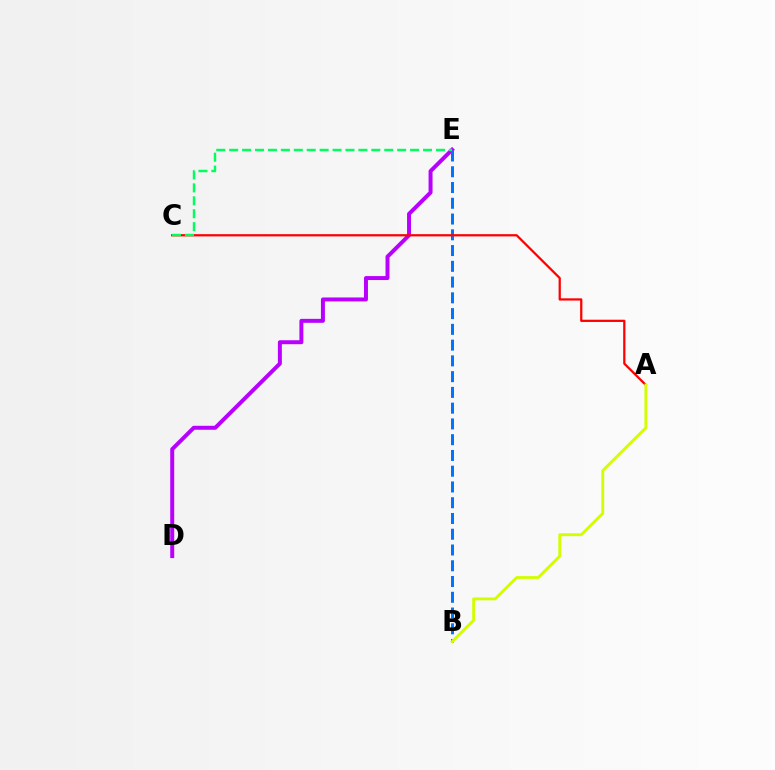{('D', 'E'): [{'color': '#b900ff', 'line_style': 'solid', 'thickness': 2.86}], ('B', 'E'): [{'color': '#0074ff', 'line_style': 'dashed', 'thickness': 2.14}], ('A', 'C'): [{'color': '#ff0000', 'line_style': 'solid', 'thickness': 1.61}], ('C', 'E'): [{'color': '#00ff5c', 'line_style': 'dashed', 'thickness': 1.76}], ('A', 'B'): [{'color': '#d1ff00', 'line_style': 'solid', 'thickness': 2.04}]}